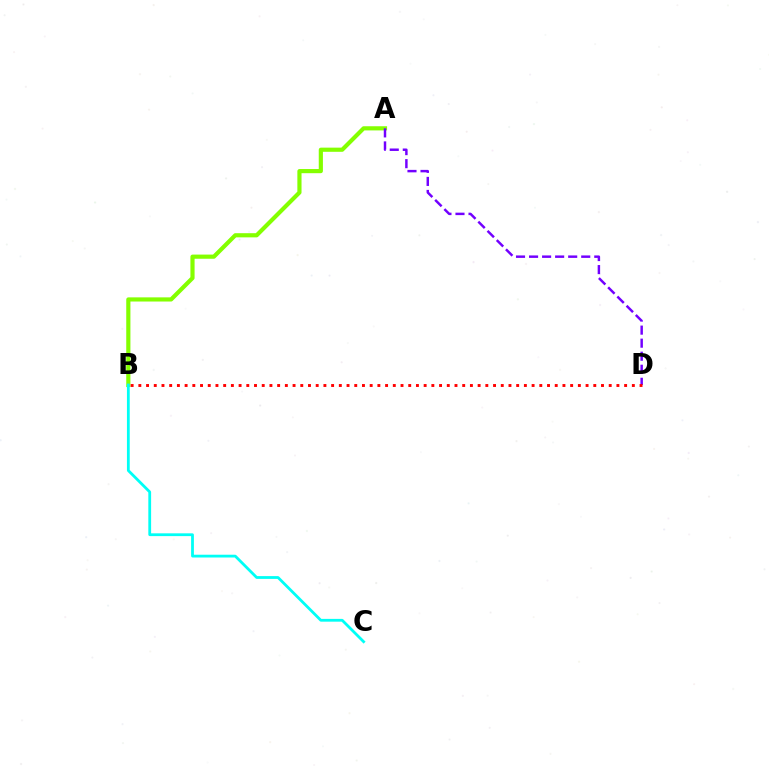{('A', 'B'): [{'color': '#84ff00', 'line_style': 'solid', 'thickness': 3.0}], ('A', 'D'): [{'color': '#7200ff', 'line_style': 'dashed', 'thickness': 1.77}], ('B', 'C'): [{'color': '#00fff6', 'line_style': 'solid', 'thickness': 2.01}], ('B', 'D'): [{'color': '#ff0000', 'line_style': 'dotted', 'thickness': 2.1}]}